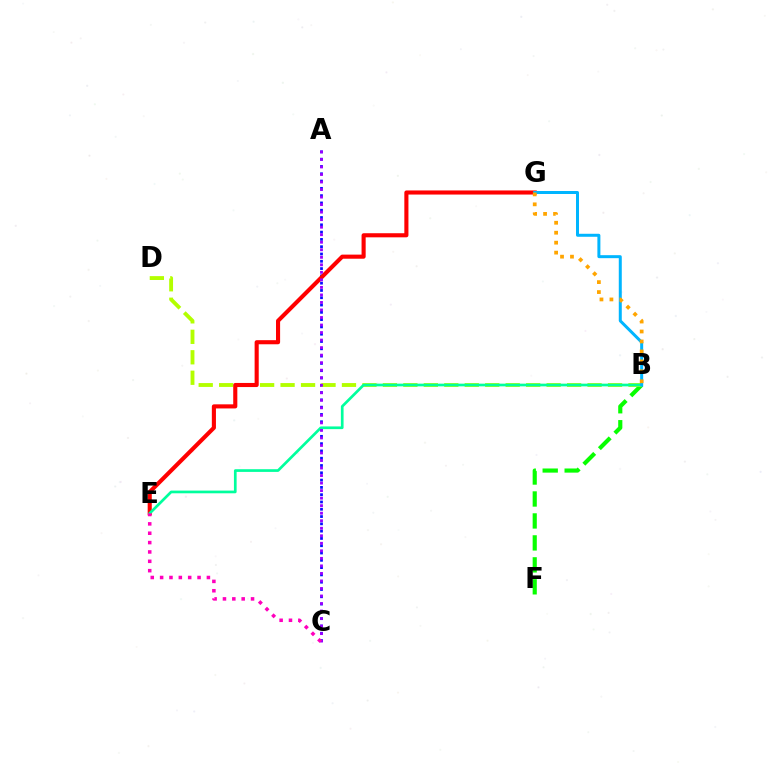{('A', 'C'): [{'color': '#0010ff', 'line_style': 'dotted', 'thickness': 1.98}, {'color': '#9b00ff', 'line_style': 'dotted', 'thickness': 2.04}], ('B', 'F'): [{'color': '#08ff00', 'line_style': 'dashed', 'thickness': 2.98}], ('B', 'D'): [{'color': '#b3ff00', 'line_style': 'dashed', 'thickness': 2.78}], ('E', 'G'): [{'color': '#ff0000', 'line_style': 'solid', 'thickness': 2.95}], ('B', 'E'): [{'color': '#00ff9d', 'line_style': 'solid', 'thickness': 1.94}], ('B', 'G'): [{'color': '#00b5ff', 'line_style': 'solid', 'thickness': 2.16}, {'color': '#ffa500', 'line_style': 'dotted', 'thickness': 2.7}], ('C', 'E'): [{'color': '#ff00bd', 'line_style': 'dotted', 'thickness': 2.54}]}